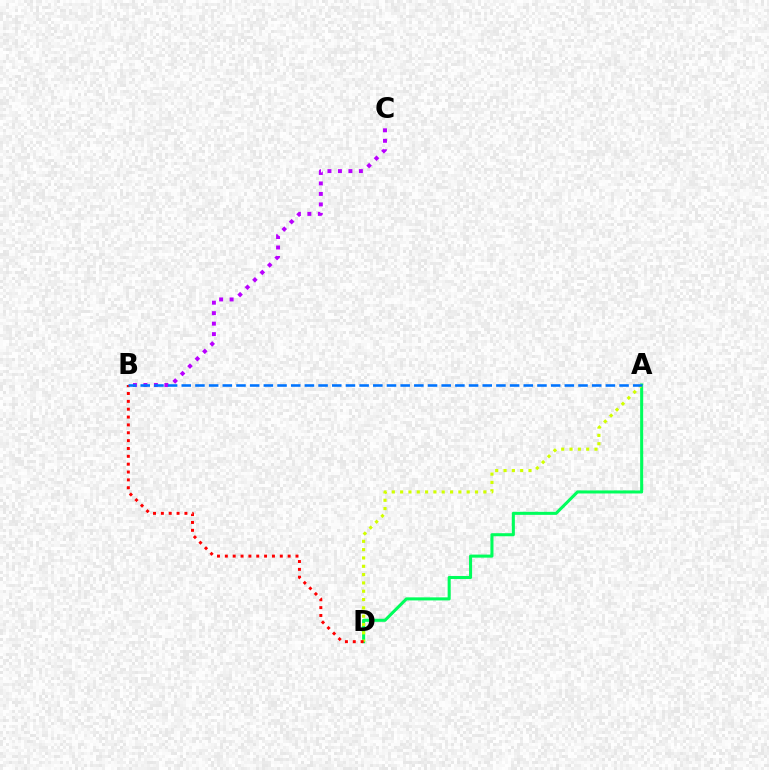{('A', 'D'): [{'color': '#00ff5c', 'line_style': 'solid', 'thickness': 2.2}, {'color': '#d1ff00', 'line_style': 'dotted', 'thickness': 2.26}], ('B', 'D'): [{'color': '#ff0000', 'line_style': 'dotted', 'thickness': 2.13}], ('B', 'C'): [{'color': '#b900ff', 'line_style': 'dotted', 'thickness': 2.85}], ('A', 'B'): [{'color': '#0074ff', 'line_style': 'dashed', 'thickness': 1.86}]}